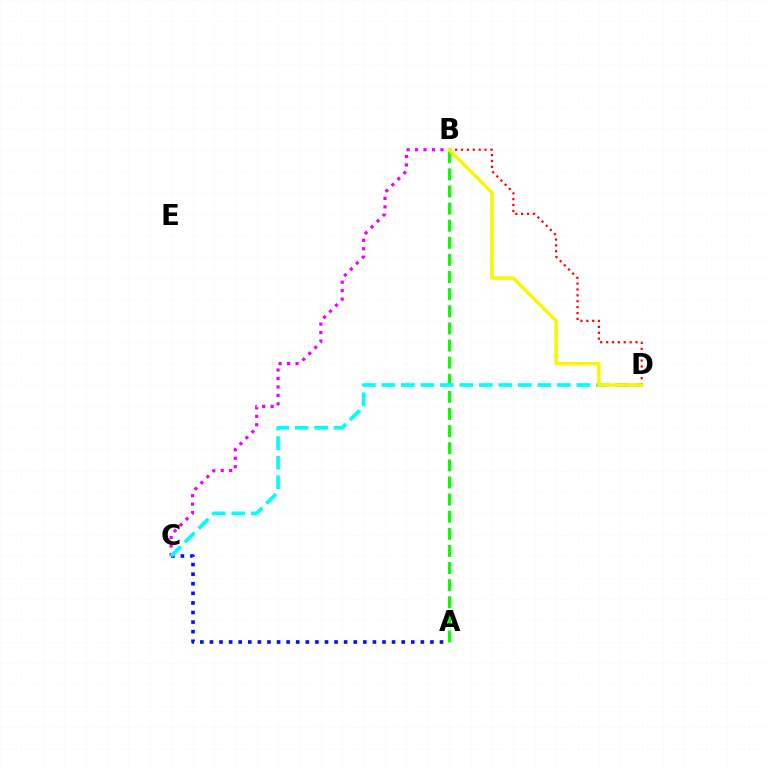{('A', 'C'): [{'color': '#0010ff', 'line_style': 'dotted', 'thickness': 2.6}], ('A', 'B'): [{'color': '#08ff00', 'line_style': 'dashed', 'thickness': 2.33}], ('B', 'C'): [{'color': '#ee00ff', 'line_style': 'dotted', 'thickness': 2.3}], ('C', 'D'): [{'color': '#00fff6', 'line_style': 'dashed', 'thickness': 2.65}], ('B', 'D'): [{'color': '#ff0000', 'line_style': 'dotted', 'thickness': 1.6}, {'color': '#fcf500', 'line_style': 'solid', 'thickness': 2.52}]}